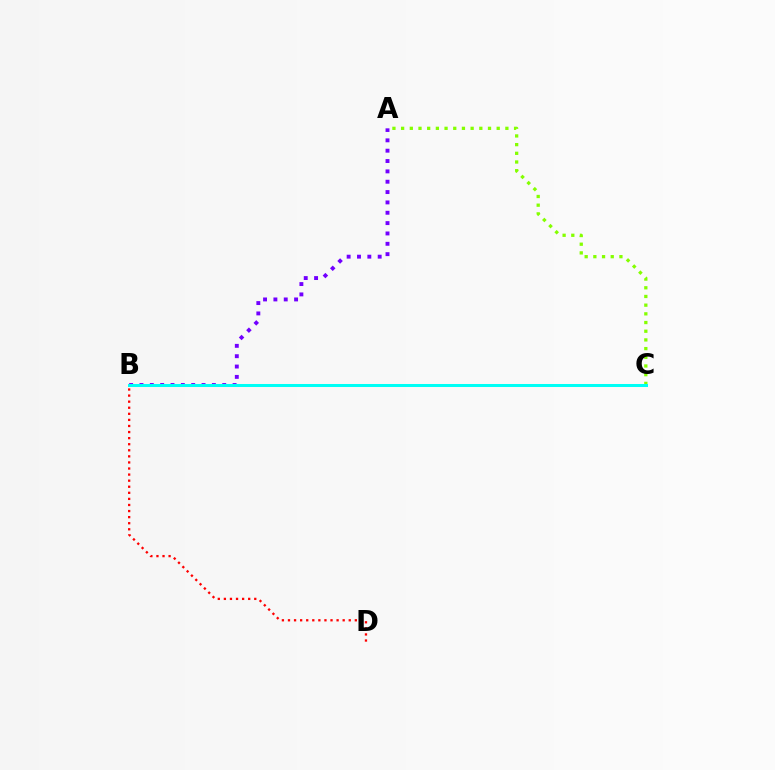{('A', 'C'): [{'color': '#84ff00', 'line_style': 'dotted', 'thickness': 2.36}], ('A', 'B'): [{'color': '#7200ff', 'line_style': 'dotted', 'thickness': 2.81}], ('B', 'D'): [{'color': '#ff0000', 'line_style': 'dotted', 'thickness': 1.65}], ('B', 'C'): [{'color': '#00fff6', 'line_style': 'solid', 'thickness': 2.17}]}